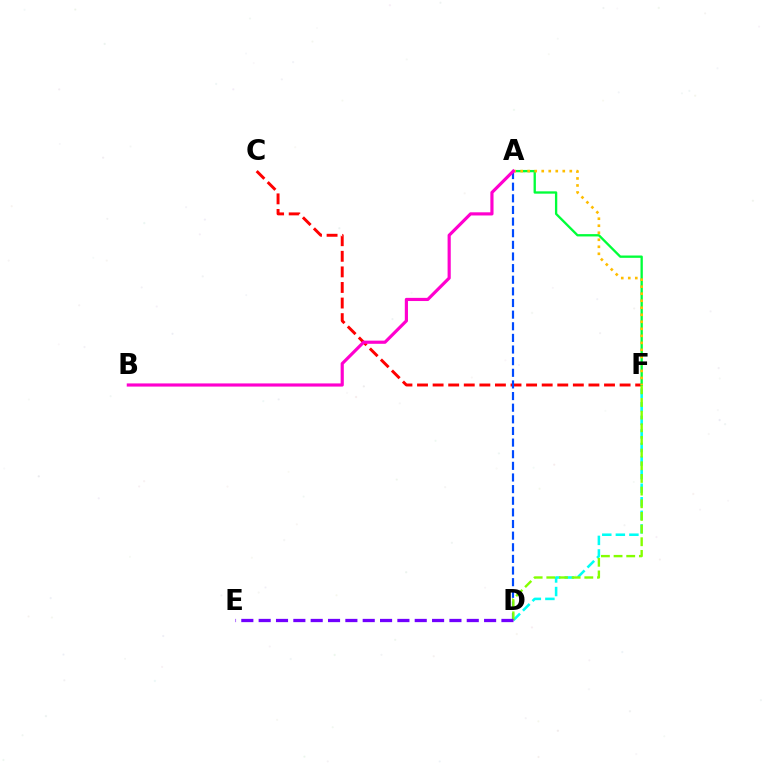{('D', 'F'): [{'color': '#00fff6', 'line_style': 'dashed', 'thickness': 1.84}, {'color': '#84ff00', 'line_style': 'dashed', 'thickness': 1.72}], ('C', 'F'): [{'color': '#ff0000', 'line_style': 'dashed', 'thickness': 2.12}], ('A', 'F'): [{'color': '#00ff39', 'line_style': 'solid', 'thickness': 1.67}, {'color': '#ffbd00', 'line_style': 'dotted', 'thickness': 1.91}], ('A', 'D'): [{'color': '#004bff', 'line_style': 'dashed', 'thickness': 1.58}], ('A', 'B'): [{'color': '#ff00cf', 'line_style': 'solid', 'thickness': 2.28}], ('D', 'E'): [{'color': '#7200ff', 'line_style': 'dashed', 'thickness': 2.36}]}